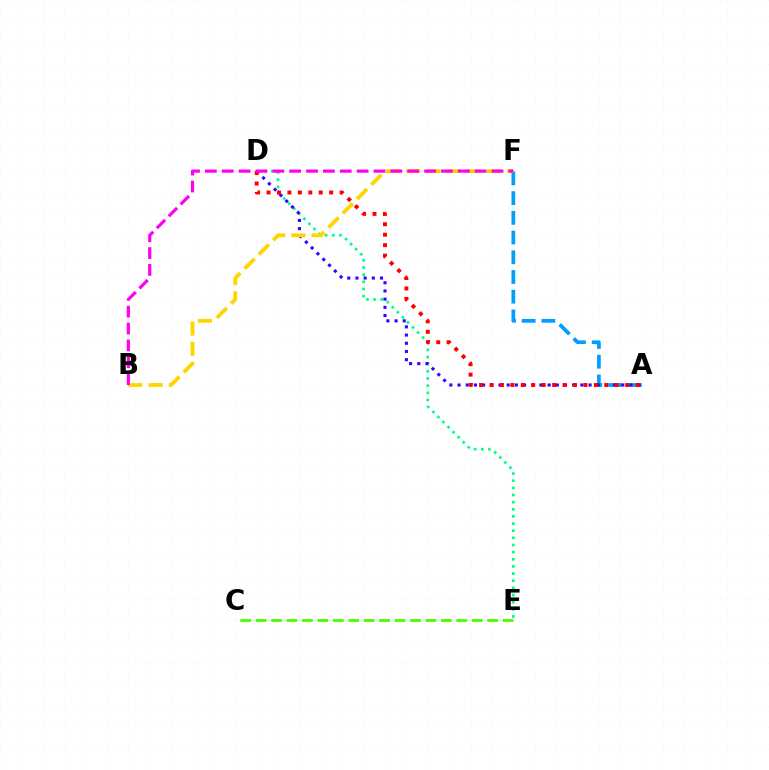{('D', 'E'): [{'color': '#00ff86', 'line_style': 'dotted', 'thickness': 1.94}], ('A', 'F'): [{'color': '#009eff', 'line_style': 'dashed', 'thickness': 2.68}], ('A', 'D'): [{'color': '#3700ff', 'line_style': 'dotted', 'thickness': 2.22}, {'color': '#ff0000', 'line_style': 'dotted', 'thickness': 2.84}], ('C', 'E'): [{'color': '#4fff00', 'line_style': 'dashed', 'thickness': 2.1}], ('B', 'F'): [{'color': '#ffd500', 'line_style': 'dashed', 'thickness': 2.74}, {'color': '#ff00ed', 'line_style': 'dashed', 'thickness': 2.29}]}